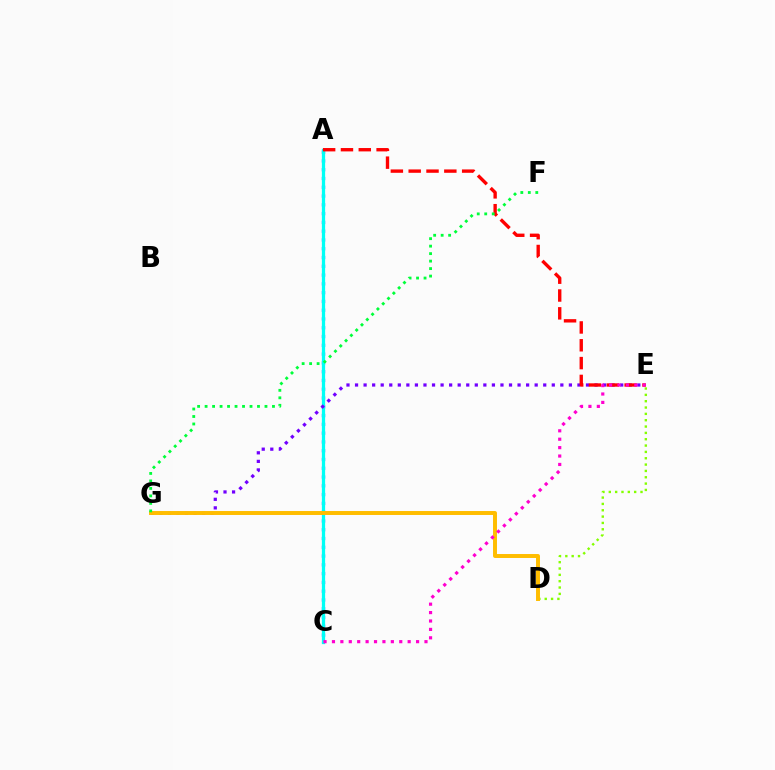{('A', 'C'): [{'color': '#004bff', 'line_style': 'dotted', 'thickness': 2.39}, {'color': '#00fff6', 'line_style': 'solid', 'thickness': 2.35}], ('D', 'E'): [{'color': '#84ff00', 'line_style': 'dotted', 'thickness': 1.72}], ('E', 'G'): [{'color': '#7200ff', 'line_style': 'dotted', 'thickness': 2.32}], ('A', 'E'): [{'color': '#ff0000', 'line_style': 'dashed', 'thickness': 2.42}], ('D', 'G'): [{'color': '#ffbd00', 'line_style': 'solid', 'thickness': 2.84}], ('C', 'E'): [{'color': '#ff00cf', 'line_style': 'dotted', 'thickness': 2.29}], ('F', 'G'): [{'color': '#00ff39', 'line_style': 'dotted', 'thickness': 2.03}]}